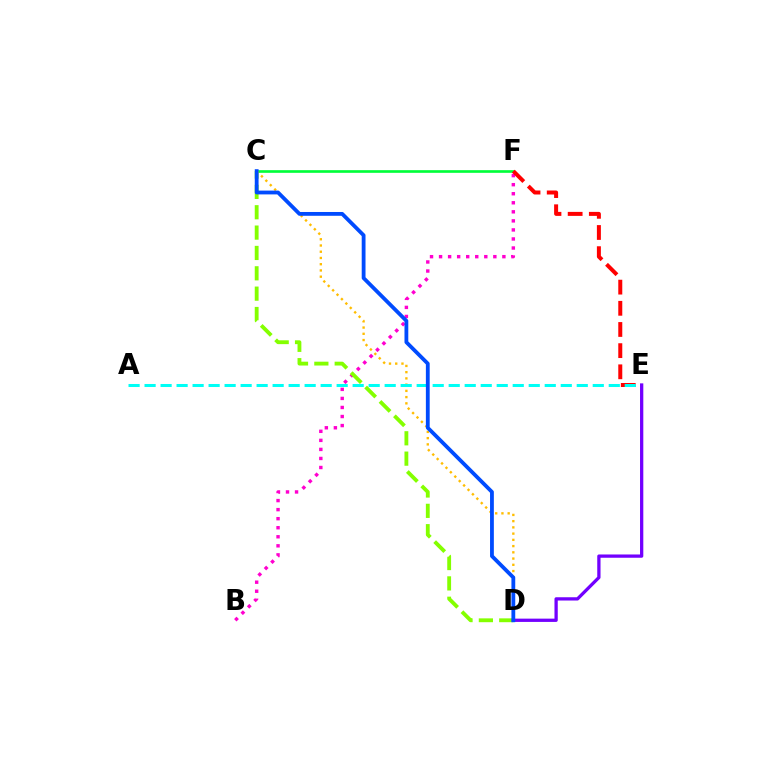{('C', 'F'): [{'color': '#00ff39', 'line_style': 'solid', 'thickness': 1.91}], ('B', 'F'): [{'color': '#ff00cf', 'line_style': 'dotted', 'thickness': 2.46}], ('C', 'D'): [{'color': '#ffbd00', 'line_style': 'dotted', 'thickness': 1.69}, {'color': '#84ff00', 'line_style': 'dashed', 'thickness': 2.76}, {'color': '#004bff', 'line_style': 'solid', 'thickness': 2.74}], ('E', 'F'): [{'color': '#ff0000', 'line_style': 'dashed', 'thickness': 2.88}], ('A', 'E'): [{'color': '#00fff6', 'line_style': 'dashed', 'thickness': 2.17}], ('D', 'E'): [{'color': '#7200ff', 'line_style': 'solid', 'thickness': 2.36}]}